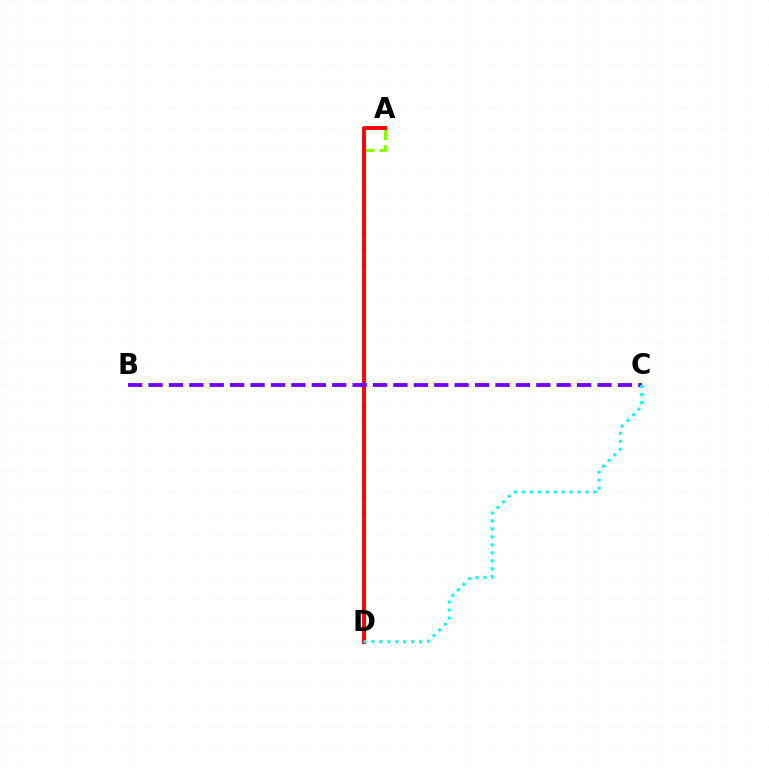{('A', 'D'): [{'color': '#84ff00', 'line_style': 'dashed', 'thickness': 2.25}, {'color': '#ff0000', 'line_style': 'solid', 'thickness': 2.81}], ('B', 'C'): [{'color': '#7200ff', 'line_style': 'dashed', 'thickness': 2.77}], ('C', 'D'): [{'color': '#00fff6', 'line_style': 'dotted', 'thickness': 2.16}]}